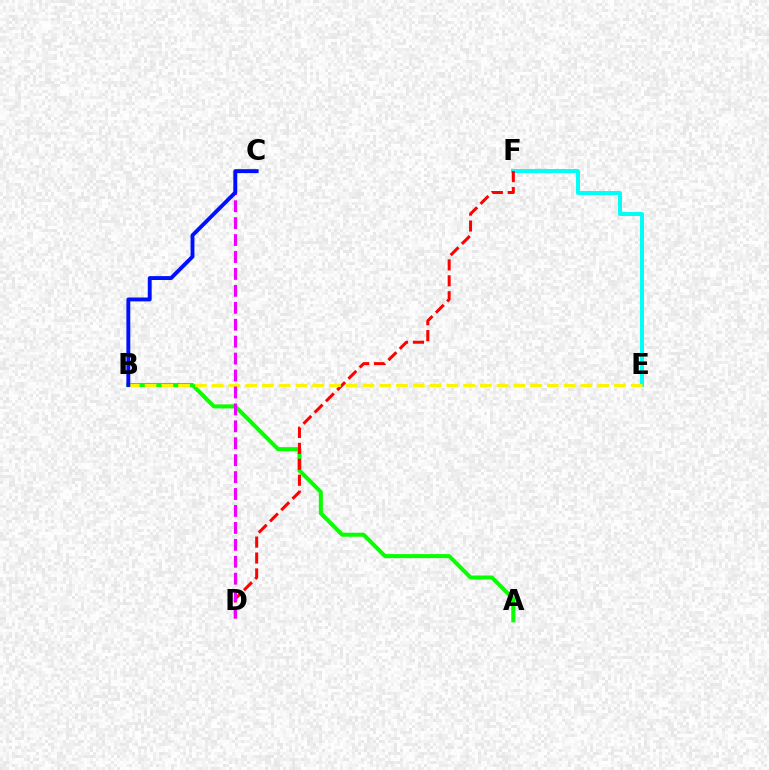{('E', 'F'): [{'color': '#00fff6', 'line_style': 'solid', 'thickness': 2.86}], ('A', 'B'): [{'color': '#08ff00', 'line_style': 'solid', 'thickness': 2.9}], ('D', 'F'): [{'color': '#ff0000', 'line_style': 'dashed', 'thickness': 2.16}], ('B', 'E'): [{'color': '#fcf500', 'line_style': 'dashed', 'thickness': 2.28}], ('C', 'D'): [{'color': '#ee00ff', 'line_style': 'dashed', 'thickness': 2.3}], ('B', 'C'): [{'color': '#0010ff', 'line_style': 'solid', 'thickness': 2.8}]}